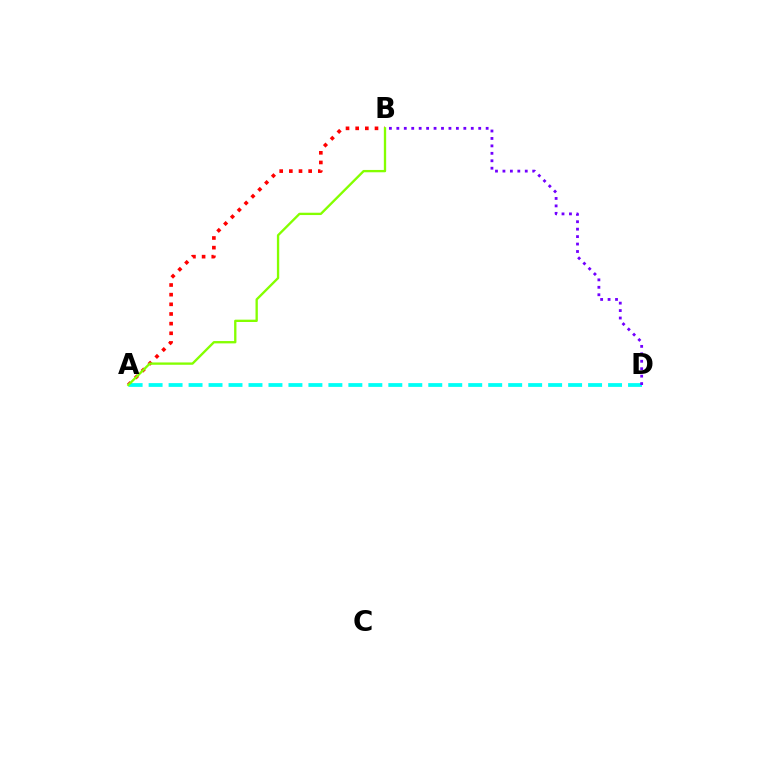{('A', 'B'): [{'color': '#ff0000', 'line_style': 'dotted', 'thickness': 2.62}, {'color': '#84ff00', 'line_style': 'solid', 'thickness': 1.68}], ('A', 'D'): [{'color': '#00fff6', 'line_style': 'dashed', 'thickness': 2.71}], ('B', 'D'): [{'color': '#7200ff', 'line_style': 'dotted', 'thickness': 2.02}]}